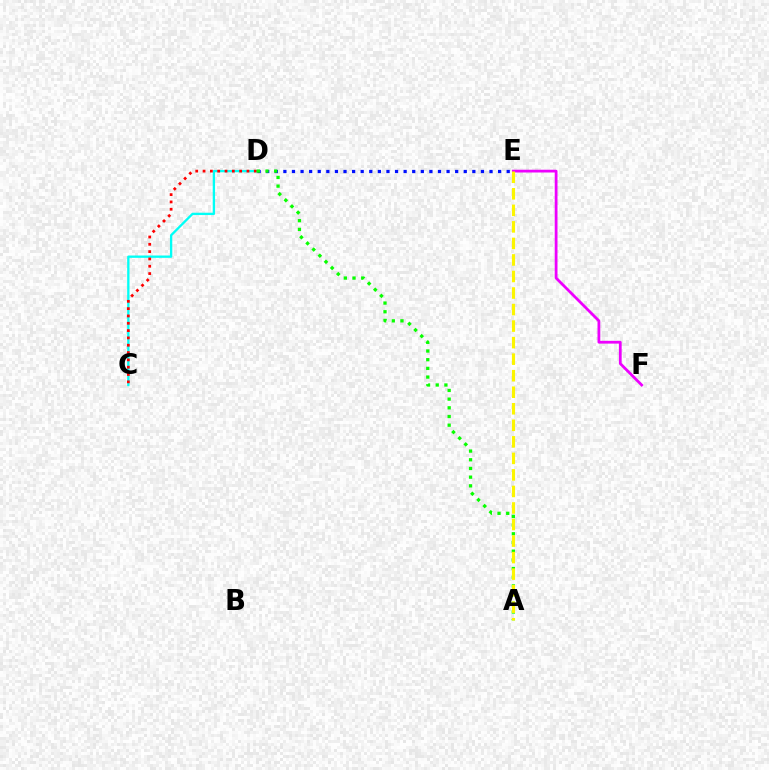{('C', 'D'): [{'color': '#00fff6', 'line_style': 'solid', 'thickness': 1.68}, {'color': '#ff0000', 'line_style': 'dotted', 'thickness': 1.99}], ('E', 'F'): [{'color': '#ee00ff', 'line_style': 'solid', 'thickness': 2.0}], ('D', 'E'): [{'color': '#0010ff', 'line_style': 'dotted', 'thickness': 2.33}], ('A', 'D'): [{'color': '#08ff00', 'line_style': 'dotted', 'thickness': 2.36}], ('A', 'E'): [{'color': '#fcf500', 'line_style': 'dashed', 'thickness': 2.25}]}